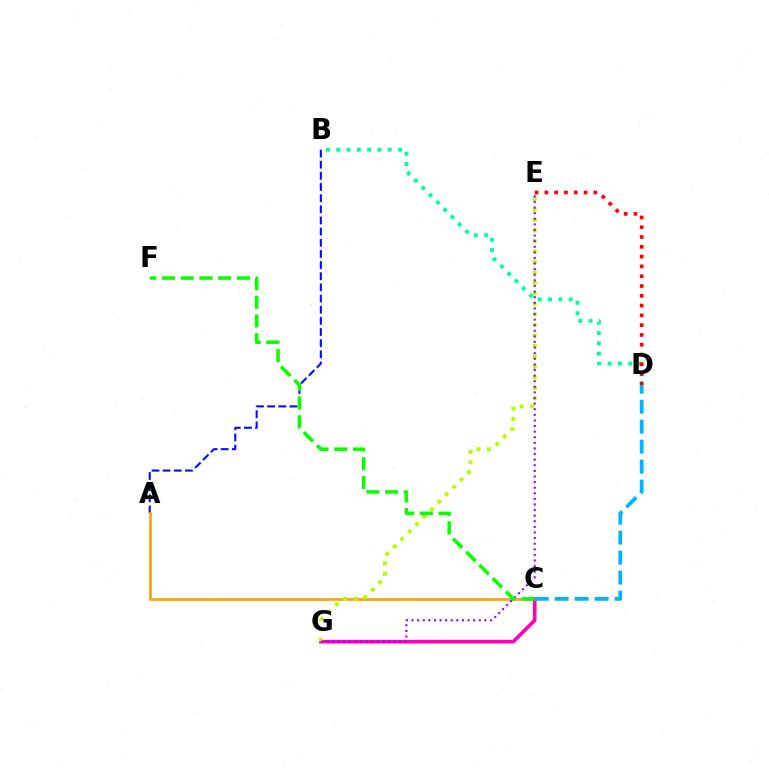{('A', 'B'): [{'color': '#0010ff', 'line_style': 'dashed', 'thickness': 1.52}], ('A', 'C'): [{'color': '#ffa500', 'line_style': 'solid', 'thickness': 1.96}], ('C', 'G'): [{'color': '#ff00bd', 'line_style': 'solid', 'thickness': 2.63}], ('E', 'G'): [{'color': '#b3ff00', 'line_style': 'dotted', 'thickness': 2.85}, {'color': '#9b00ff', 'line_style': 'dotted', 'thickness': 1.52}], ('C', 'D'): [{'color': '#00b5ff', 'line_style': 'dashed', 'thickness': 2.71}], ('C', 'F'): [{'color': '#08ff00', 'line_style': 'dashed', 'thickness': 2.54}], ('B', 'D'): [{'color': '#00ff9d', 'line_style': 'dotted', 'thickness': 2.8}], ('D', 'E'): [{'color': '#ff0000', 'line_style': 'dotted', 'thickness': 2.66}]}